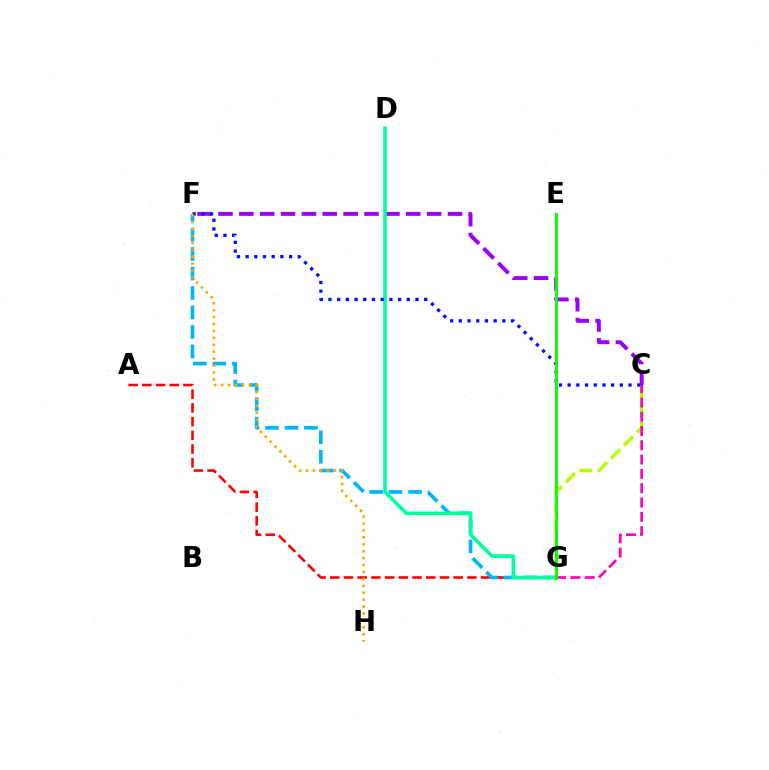{('A', 'G'): [{'color': '#ff0000', 'line_style': 'dashed', 'thickness': 1.86}], ('F', 'G'): [{'color': '#00b5ff', 'line_style': 'dashed', 'thickness': 2.65}], ('C', 'F'): [{'color': '#9b00ff', 'line_style': 'dashed', 'thickness': 2.83}, {'color': '#0010ff', 'line_style': 'dotted', 'thickness': 2.36}], ('D', 'G'): [{'color': '#00ff9d', 'line_style': 'solid', 'thickness': 2.61}], ('C', 'G'): [{'color': '#b3ff00', 'line_style': 'dashed', 'thickness': 2.49}, {'color': '#ff00bd', 'line_style': 'dashed', 'thickness': 1.94}], ('F', 'H'): [{'color': '#ffa500', 'line_style': 'dotted', 'thickness': 1.88}], ('E', 'G'): [{'color': '#08ff00', 'line_style': 'solid', 'thickness': 2.12}]}